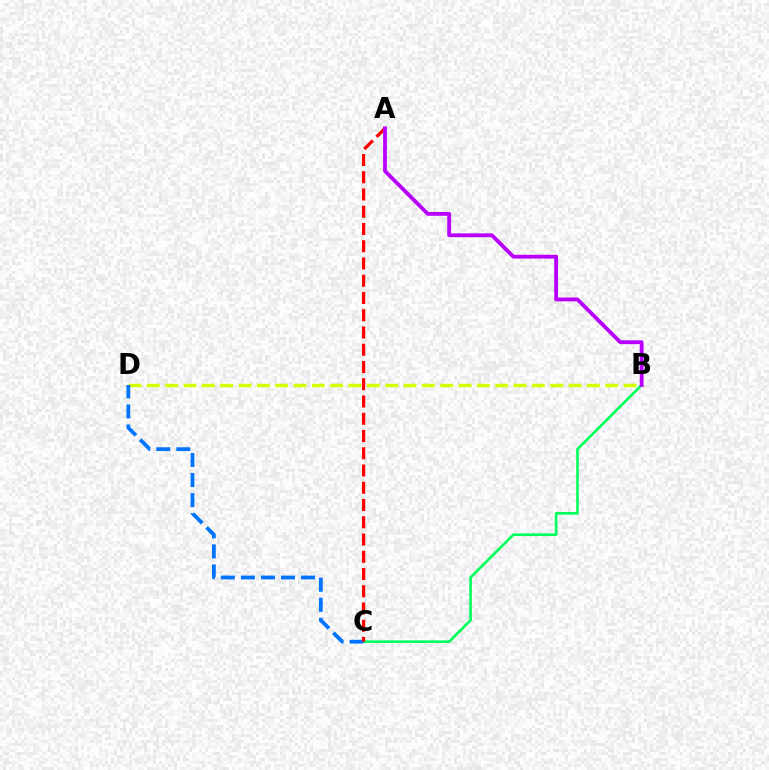{('B', 'C'): [{'color': '#00ff5c', 'line_style': 'solid', 'thickness': 1.89}], ('B', 'D'): [{'color': '#d1ff00', 'line_style': 'dashed', 'thickness': 2.49}], ('C', 'D'): [{'color': '#0074ff', 'line_style': 'dashed', 'thickness': 2.72}], ('A', 'C'): [{'color': '#ff0000', 'line_style': 'dashed', 'thickness': 2.34}], ('A', 'B'): [{'color': '#b900ff', 'line_style': 'solid', 'thickness': 2.75}]}